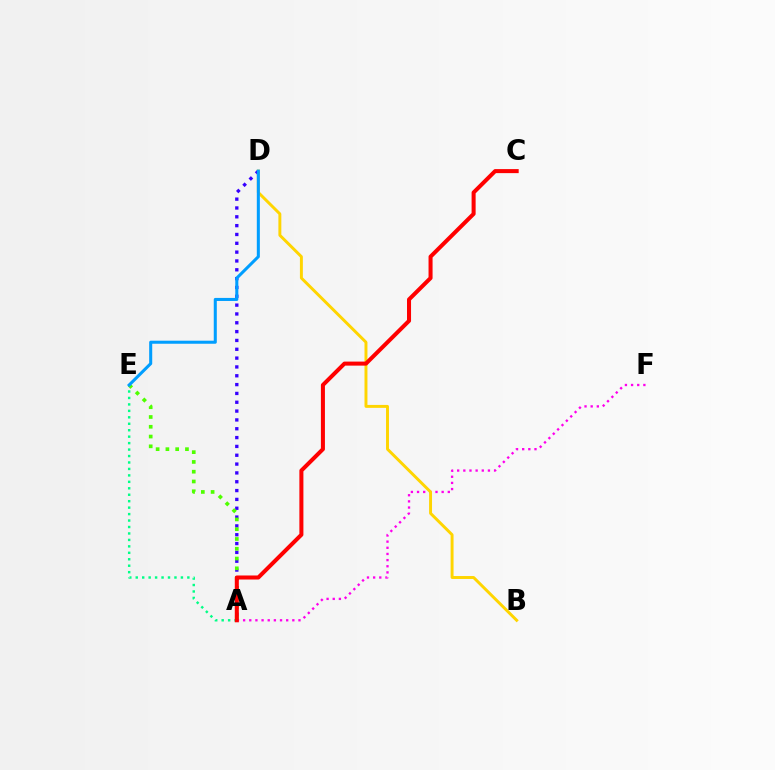{('A', 'F'): [{'color': '#ff00ed', 'line_style': 'dotted', 'thickness': 1.67}], ('B', 'D'): [{'color': '#ffd500', 'line_style': 'solid', 'thickness': 2.11}], ('A', 'D'): [{'color': '#3700ff', 'line_style': 'dotted', 'thickness': 2.4}], ('A', 'E'): [{'color': '#00ff86', 'line_style': 'dotted', 'thickness': 1.75}, {'color': '#4fff00', 'line_style': 'dotted', 'thickness': 2.66}], ('A', 'C'): [{'color': '#ff0000', 'line_style': 'solid', 'thickness': 2.9}], ('D', 'E'): [{'color': '#009eff', 'line_style': 'solid', 'thickness': 2.19}]}